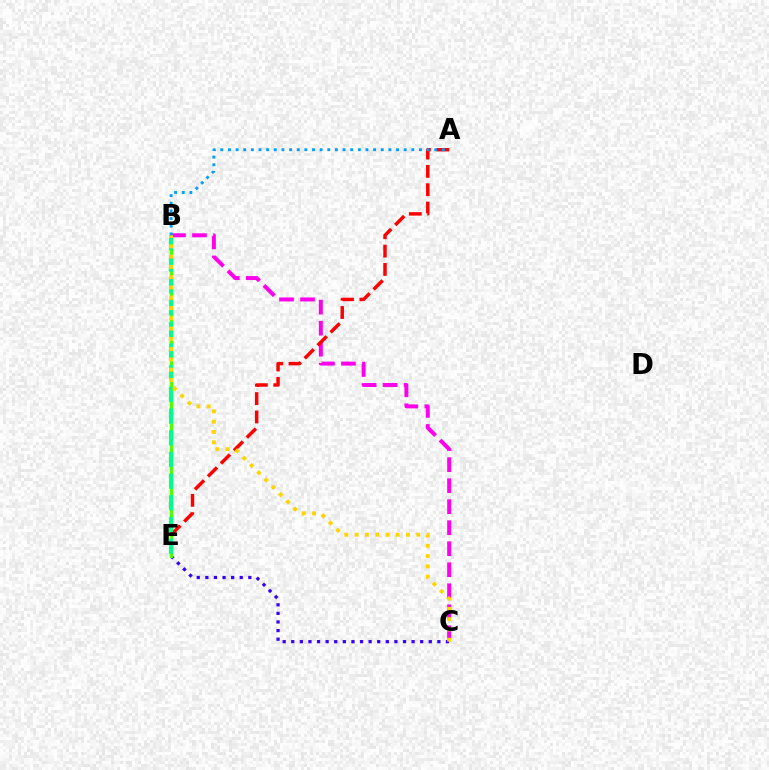{('C', 'E'): [{'color': '#3700ff', 'line_style': 'dotted', 'thickness': 2.34}], ('B', 'E'): [{'color': '#4fff00', 'line_style': 'solid', 'thickness': 2.4}, {'color': '#00ff86', 'line_style': 'dashed', 'thickness': 2.95}], ('B', 'C'): [{'color': '#ff00ed', 'line_style': 'dashed', 'thickness': 2.86}, {'color': '#ffd500', 'line_style': 'dotted', 'thickness': 2.79}], ('A', 'E'): [{'color': '#ff0000', 'line_style': 'dashed', 'thickness': 2.49}], ('A', 'B'): [{'color': '#009eff', 'line_style': 'dotted', 'thickness': 2.08}]}